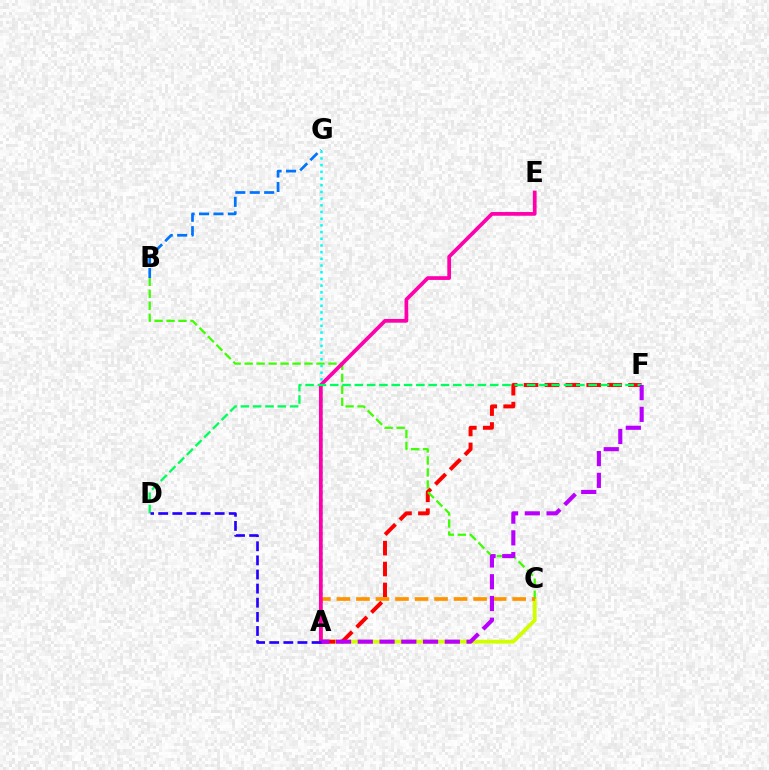{('A', 'C'): [{'color': '#d1ff00', 'line_style': 'solid', 'thickness': 2.74}, {'color': '#ff9400', 'line_style': 'dashed', 'thickness': 2.65}], ('A', 'F'): [{'color': '#ff0000', 'line_style': 'dashed', 'thickness': 2.84}, {'color': '#b900ff', 'line_style': 'dashed', 'thickness': 2.96}], ('A', 'G'): [{'color': '#00fff6', 'line_style': 'dotted', 'thickness': 1.82}], ('B', 'C'): [{'color': '#3dff00', 'line_style': 'dashed', 'thickness': 1.63}], ('A', 'E'): [{'color': '#ff00ac', 'line_style': 'solid', 'thickness': 2.68}], ('B', 'G'): [{'color': '#0074ff', 'line_style': 'dashed', 'thickness': 1.96}], ('D', 'F'): [{'color': '#00ff5c', 'line_style': 'dashed', 'thickness': 1.67}], ('A', 'D'): [{'color': '#2500ff', 'line_style': 'dashed', 'thickness': 1.92}]}